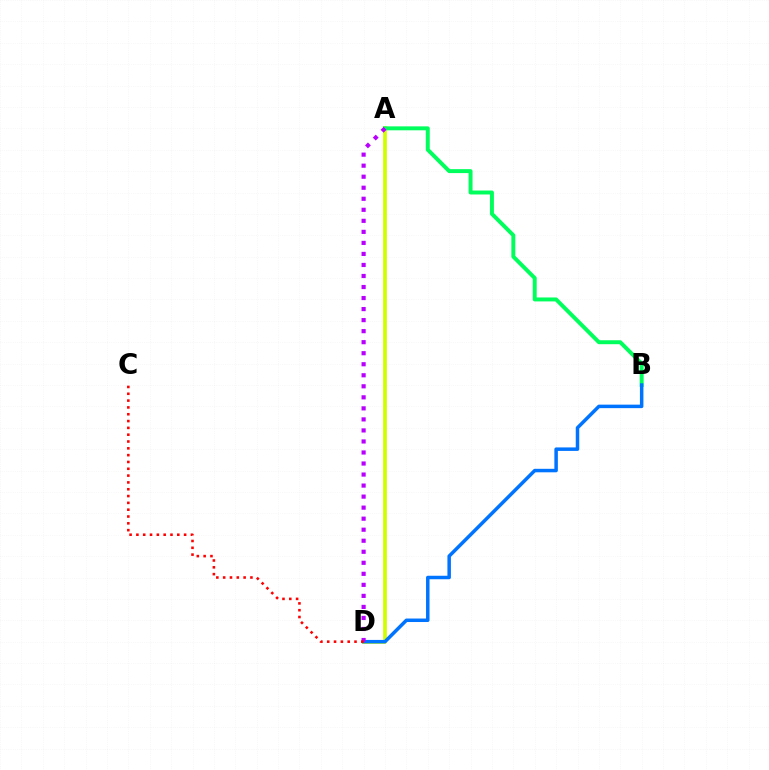{('A', 'D'): [{'color': '#d1ff00', 'line_style': 'solid', 'thickness': 2.7}, {'color': '#b900ff', 'line_style': 'dotted', 'thickness': 3.0}], ('A', 'B'): [{'color': '#00ff5c', 'line_style': 'solid', 'thickness': 2.84}], ('B', 'D'): [{'color': '#0074ff', 'line_style': 'solid', 'thickness': 2.51}], ('C', 'D'): [{'color': '#ff0000', 'line_style': 'dotted', 'thickness': 1.85}]}